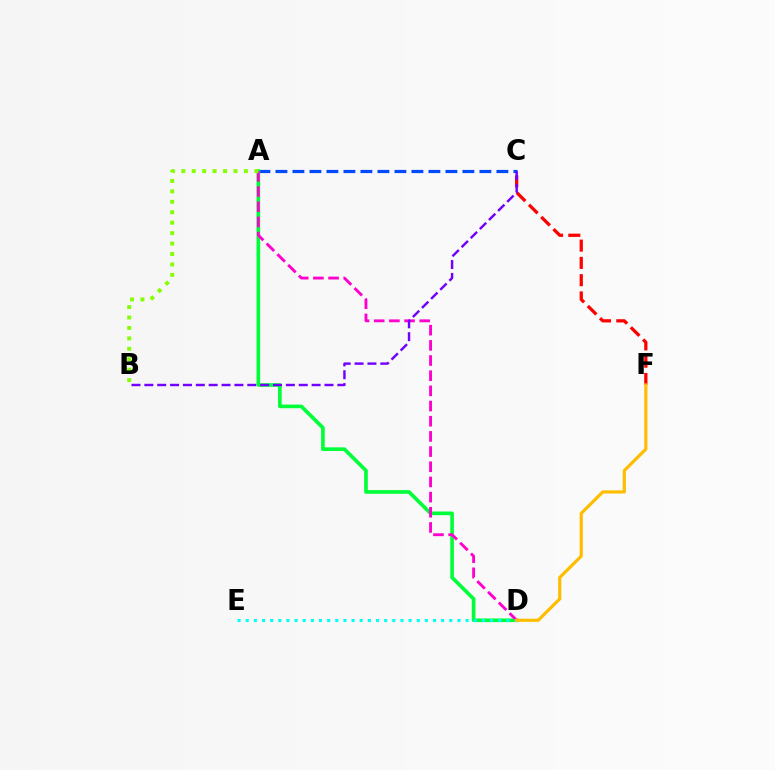{('C', 'F'): [{'color': '#ff0000', 'line_style': 'dashed', 'thickness': 2.35}], ('A', 'C'): [{'color': '#004bff', 'line_style': 'dashed', 'thickness': 2.31}], ('A', 'D'): [{'color': '#00ff39', 'line_style': 'solid', 'thickness': 2.63}, {'color': '#ff00cf', 'line_style': 'dashed', 'thickness': 2.06}], ('B', 'C'): [{'color': '#7200ff', 'line_style': 'dashed', 'thickness': 1.75}], ('A', 'B'): [{'color': '#84ff00', 'line_style': 'dotted', 'thickness': 2.84}], ('D', 'E'): [{'color': '#00fff6', 'line_style': 'dotted', 'thickness': 2.21}], ('D', 'F'): [{'color': '#ffbd00', 'line_style': 'solid', 'thickness': 2.3}]}